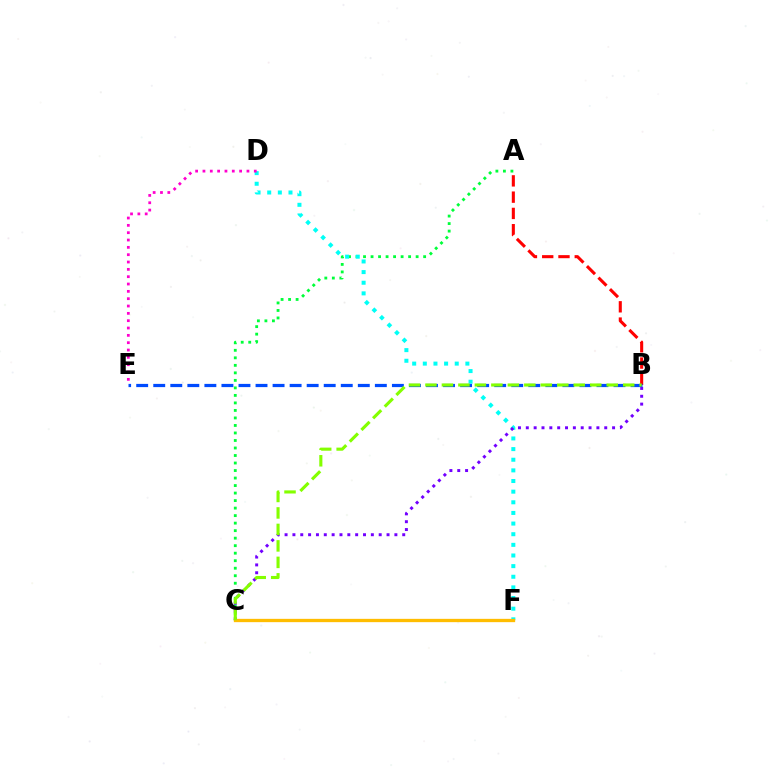{('A', 'C'): [{'color': '#00ff39', 'line_style': 'dotted', 'thickness': 2.04}], ('D', 'F'): [{'color': '#00fff6', 'line_style': 'dotted', 'thickness': 2.89}], ('B', 'C'): [{'color': '#7200ff', 'line_style': 'dotted', 'thickness': 2.13}, {'color': '#84ff00', 'line_style': 'dashed', 'thickness': 2.24}], ('D', 'E'): [{'color': '#ff00cf', 'line_style': 'dotted', 'thickness': 1.99}], ('A', 'B'): [{'color': '#ff0000', 'line_style': 'dashed', 'thickness': 2.21}], ('C', 'F'): [{'color': '#ffbd00', 'line_style': 'solid', 'thickness': 2.38}], ('B', 'E'): [{'color': '#004bff', 'line_style': 'dashed', 'thickness': 2.32}]}